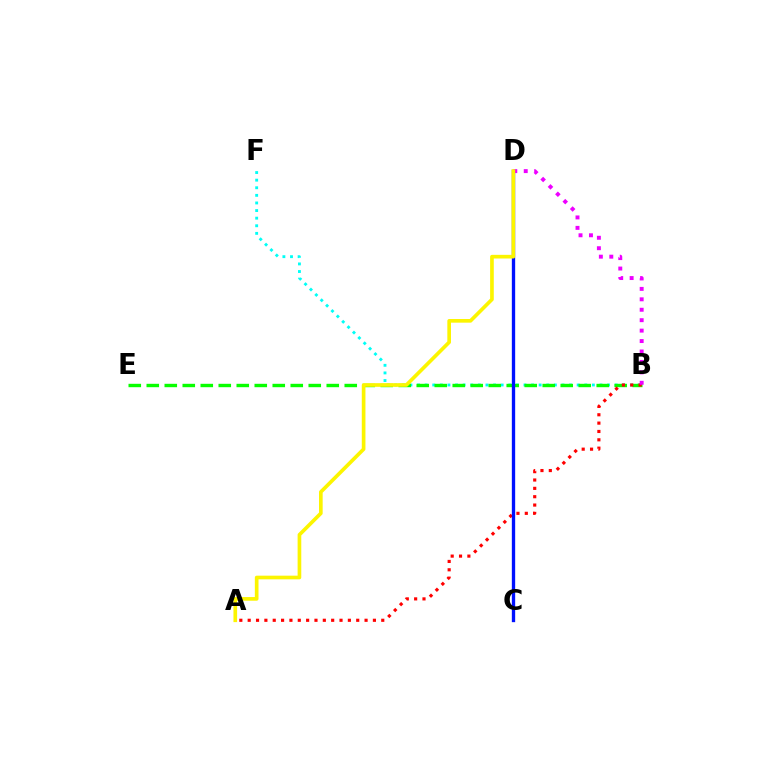{('B', 'F'): [{'color': '#00fff6', 'line_style': 'dotted', 'thickness': 2.07}], ('B', 'E'): [{'color': '#08ff00', 'line_style': 'dashed', 'thickness': 2.45}], ('A', 'B'): [{'color': '#ff0000', 'line_style': 'dotted', 'thickness': 2.27}], ('C', 'D'): [{'color': '#0010ff', 'line_style': 'solid', 'thickness': 2.4}], ('B', 'D'): [{'color': '#ee00ff', 'line_style': 'dotted', 'thickness': 2.83}], ('A', 'D'): [{'color': '#fcf500', 'line_style': 'solid', 'thickness': 2.64}]}